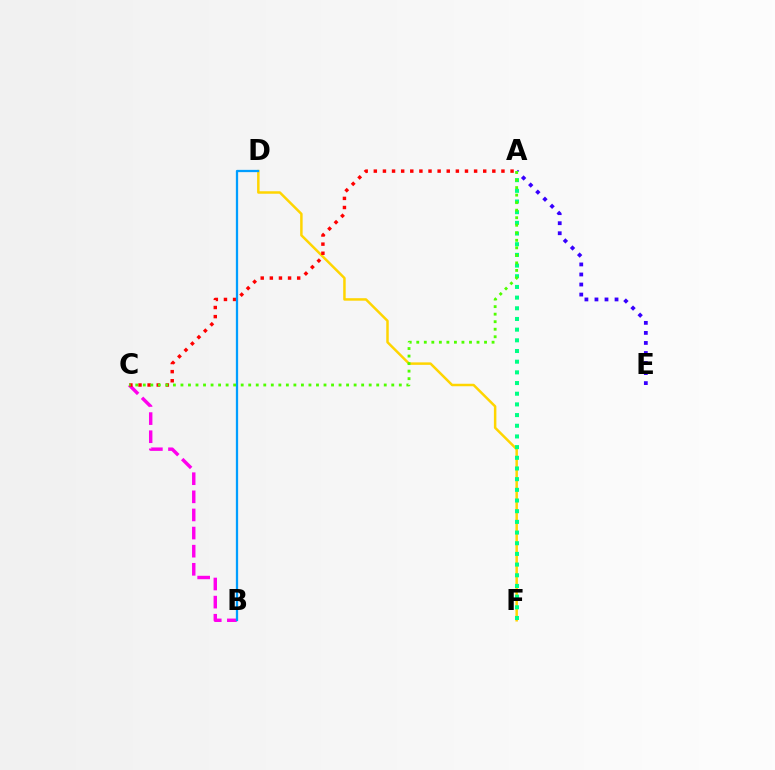{('A', 'E'): [{'color': '#3700ff', 'line_style': 'dotted', 'thickness': 2.73}], ('D', 'F'): [{'color': '#ffd500', 'line_style': 'solid', 'thickness': 1.79}], ('A', 'F'): [{'color': '#00ff86', 'line_style': 'dotted', 'thickness': 2.9}], ('B', 'C'): [{'color': '#ff00ed', 'line_style': 'dashed', 'thickness': 2.46}], ('A', 'C'): [{'color': '#ff0000', 'line_style': 'dotted', 'thickness': 2.48}, {'color': '#4fff00', 'line_style': 'dotted', 'thickness': 2.05}], ('B', 'D'): [{'color': '#009eff', 'line_style': 'solid', 'thickness': 1.63}]}